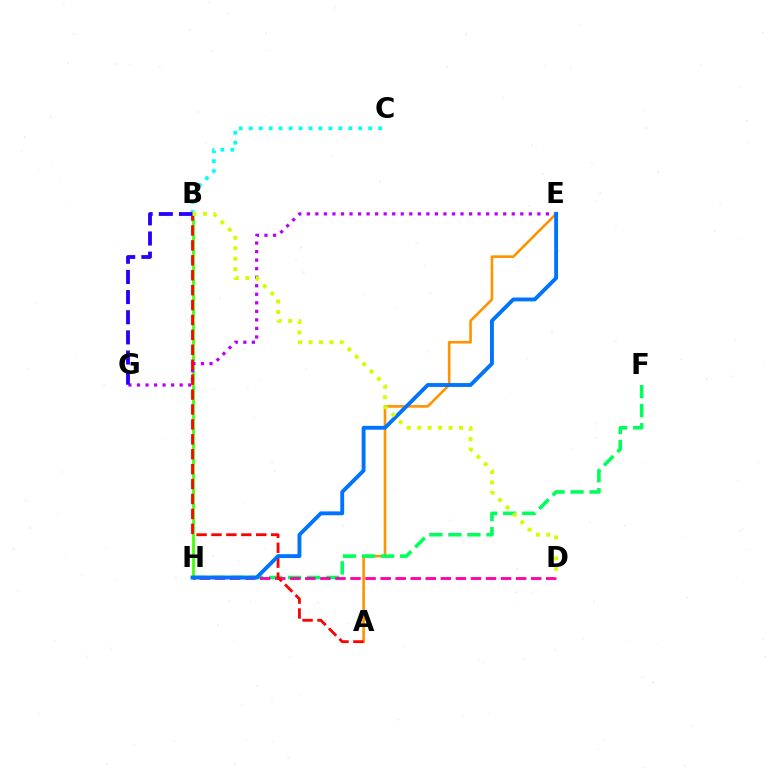{('B', 'H'): [{'color': '#3dff00', 'line_style': 'solid', 'thickness': 1.94}], ('A', 'E'): [{'color': '#ff9400', 'line_style': 'solid', 'thickness': 1.9}], ('F', 'H'): [{'color': '#00ff5c', 'line_style': 'dashed', 'thickness': 2.59}], ('D', 'H'): [{'color': '#ff00ac', 'line_style': 'dashed', 'thickness': 2.05}], ('E', 'G'): [{'color': '#b900ff', 'line_style': 'dotted', 'thickness': 2.32}], ('A', 'B'): [{'color': '#ff0000', 'line_style': 'dashed', 'thickness': 2.03}], ('B', 'C'): [{'color': '#00fff6', 'line_style': 'dotted', 'thickness': 2.7}], ('E', 'H'): [{'color': '#0074ff', 'line_style': 'solid', 'thickness': 2.78}], ('B', 'G'): [{'color': '#2500ff', 'line_style': 'dashed', 'thickness': 2.74}], ('B', 'D'): [{'color': '#d1ff00', 'line_style': 'dotted', 'thickness': 2.84}]}